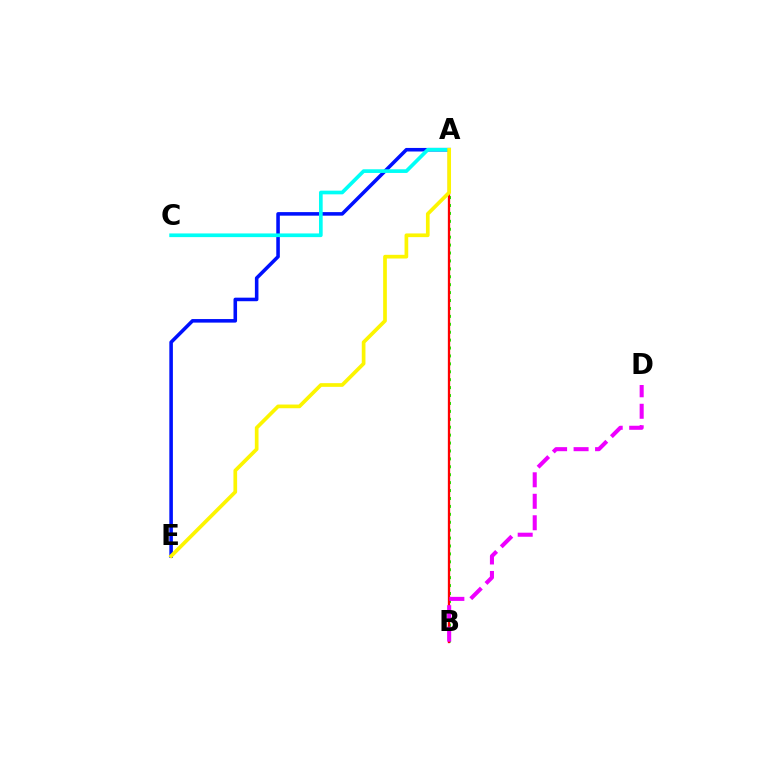{('A', 'E'): [{'color': '#0010ff', 'line_style': 'solid', 'thickness': 2.56}, {'color': '#fcf500', 'line_style': 'solid', 'thickness': 2.66}], ('A', 'C'): [{'color': '#00fff6', 'line_style': 'solid', 'thickness': 2.65}], ('A', 'B'): [{'color': '#08ff00', 'line_style': 'dotted', 'thickness': 2.15}, {'color': '#ff0000', 'line_style': 'solid', 'thickness': 1.66}], ('B', 'D'): [{'color': '#ee00ff', 'line_style': 'dashed', 'thickness': 2.92}]}